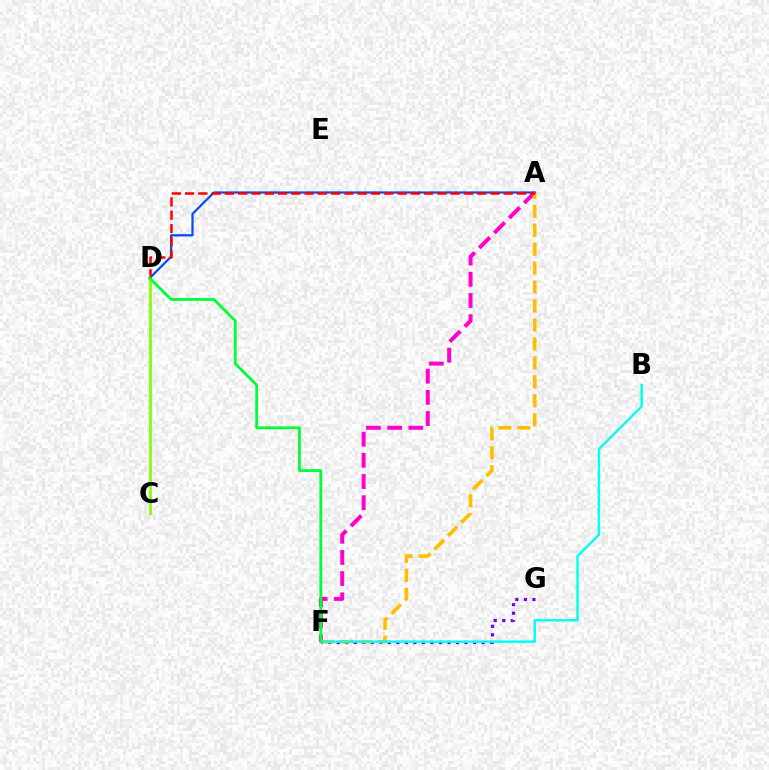{('F', 'G'): [{'color': '#7200ff', 'line_style': 'dotted', 'thickness': 2.32}], ('C', 'D'): [{'color': '#84ff00', 'line_style': 'solid', 'thickness': 2.0}], ('A', 'F'): [{'color': '#ff00cf', 'line_style': 'dashed', 'thickness': 2.88}, {'color': '#ffbd00', 'line_style': 'dashed', 'thickness': 2.57}], ('A', 'D'): [{'color': '#004bff', 'line_style': 'solid', 'thickness': 1.6}, {'color': '#ff0000', 'line_style': 'dashed', 'thickness': 1.8}], ('B', 'F'): [{'color': '#00fff6', 'line_style': 'solid', 'thickness': 1.74}], ('D', 'F'): [{'color': '#00ff39', 'line_style': 'solid', 'thickness': 2.02}]}